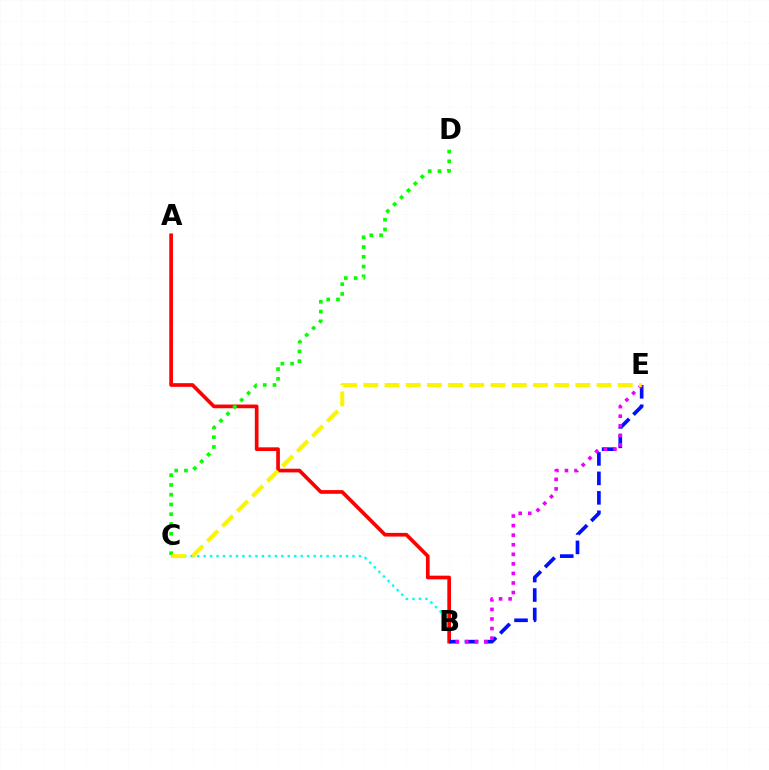{('B', 'C'): [{'color': '#00fff6', 'line_style': 'dotted', 'thickness': 1.76}], ('A', 'B'): [{'color': '#ff0000', 'line_style': 'solid', 'thickness': 2.65}], ('B', 'E'): [{'color': '#0010ff', 'line_style': 'dashed', 'thickness': 2.65}, {'color': '#ee00ff', 'line_style': 'dotted', 'thickness': 2.6}], ('C', 'D'): [{'color': '#08ff00', 'line_style': 'dotted', 'thickness': 2.65}], ('C', 'E'): [{'color': '#fcf500', 'line_style': 'dashed', 'thickness': 2.88}]}